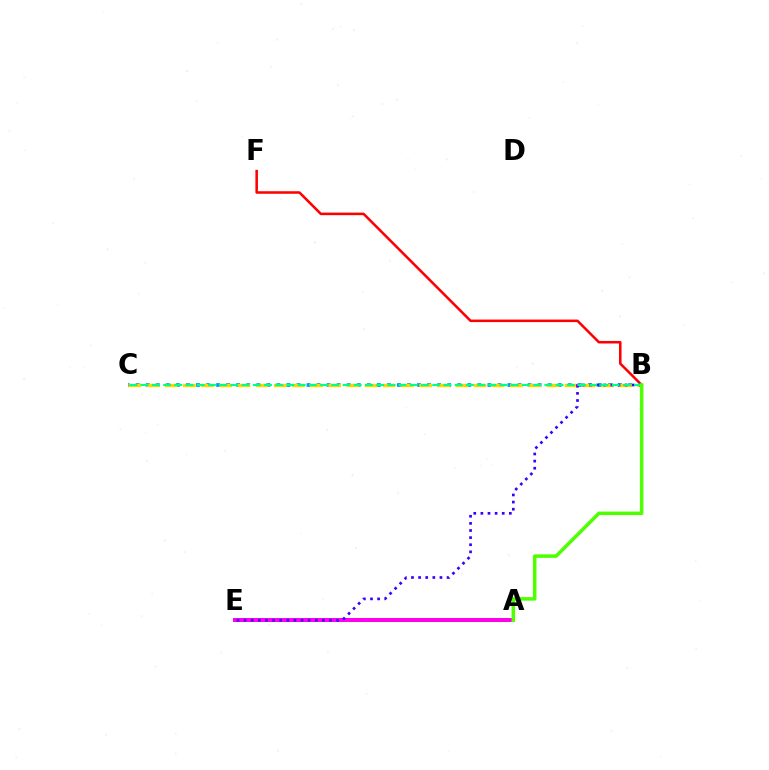{('B', 'F'): [{'color': '#ff0000', 'line_style': 'solid', 'thickness': 1.83}], ('A', 'E'): [{'color': '#ff00ed', 'line_style': 'solid', 'thickness': 2.87}], ('B', 'C'): [{'color': '#009eff', 'line_style': 'dotted', 'thickness': 2.73}, {'color': '#ffd500', 'line_style': 'dashed', 'thickness': 2.47}, {'color': '#00ff86', 'line_style': 'dashed', 'thickness': 1.52}], ('B', 'E'): [{'color': '#3700ff', 'line_style': 'dotted', 'thickness': 1.93}], ('A', 'B'): [{'color': '#4fff00', 'line_style': 'solid', 'thickness': 2.53}]}